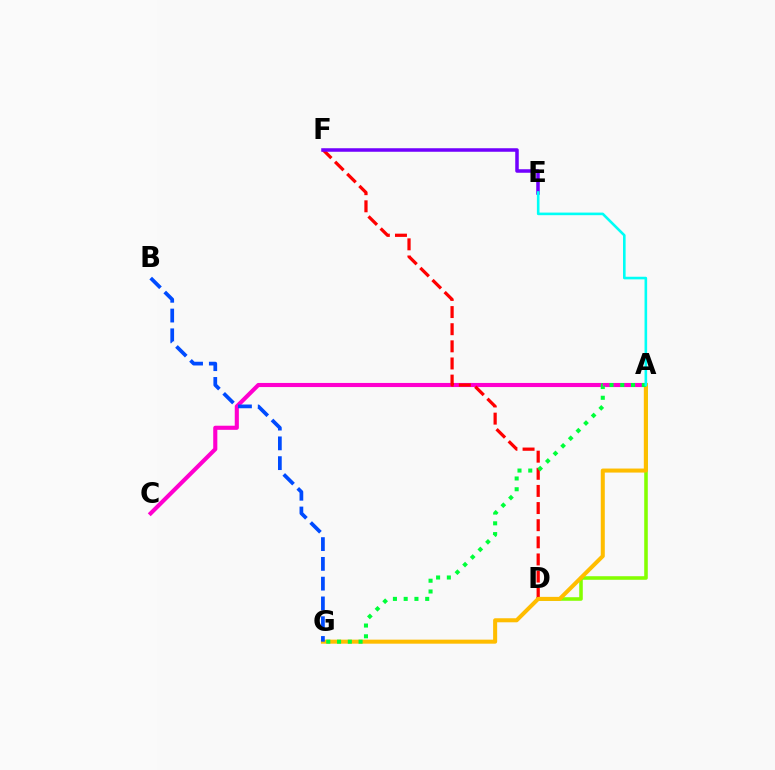{('A', 'C'): [{'color': '#ff00cf', 'line_style': 'solid', 'thickness': 2.96}], ('A', 'D'): [{'color': '#84ff00', 'line_style': 'solid', 'thickness': 2.57}], ('D', 'F'): [{'color': '#ff0000', 'line_style': 'dashed', 'thickness': 2.33}], ('A', 'G'): [{'color': '#ffbd00', 'line_style': 'solid', 'thickness': 2.9}, {'color': '#00ff39', 'line_style': 'dotted', 'thickness': 2.92}], ('E', 'F'): [{'color': '#7200ff', 'line_style': 'solid', 'thickness': 2.54}], ('B', 'G'): [{'color': '#004bff', 'line_style': 'dashed', 'thickness': 2.69}], ('A', 'E'): [{'color': '#00fff6', 'line_style': 'solid', 'thickness': 1.88}]}